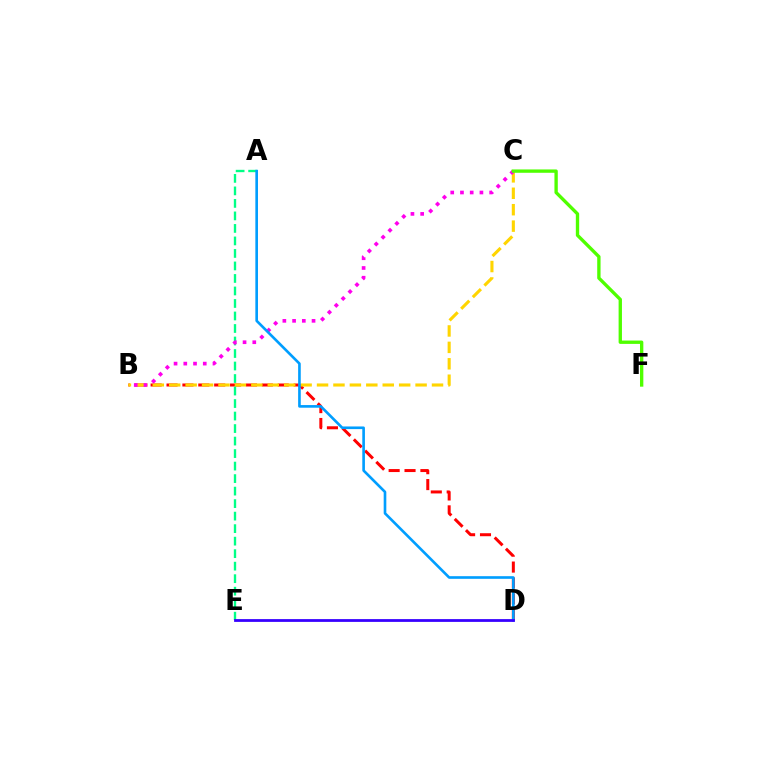{('B', 'D'): [{'color': '#ff0000', 'line_style': 'dashed', 'thickness': 2.16}], ('B', 'C'): [{'color': '#ffd500', 'line_style': 'dashed', 'thickness': 2.23}, {'color': '#ff00ed', 'line_style': 'dotted', 'thickness': 2.64}], ('A', 'E'): [{'color': '#00ff86', 'line_style': 'dashed', 'thickness': 1.7}], ('A', 'D'): [{'color': '#009eff', 'line_style': 'solid', 'thickness': 1.9}], ('D', 'E'): [{'color': '#3700ff', 'line_style': 'solid', 'thickness': 2.0}], ('C', 'F'): [{'color': '#4fff00', 'line_style': 'solid', 'thickness': 2.41}]}